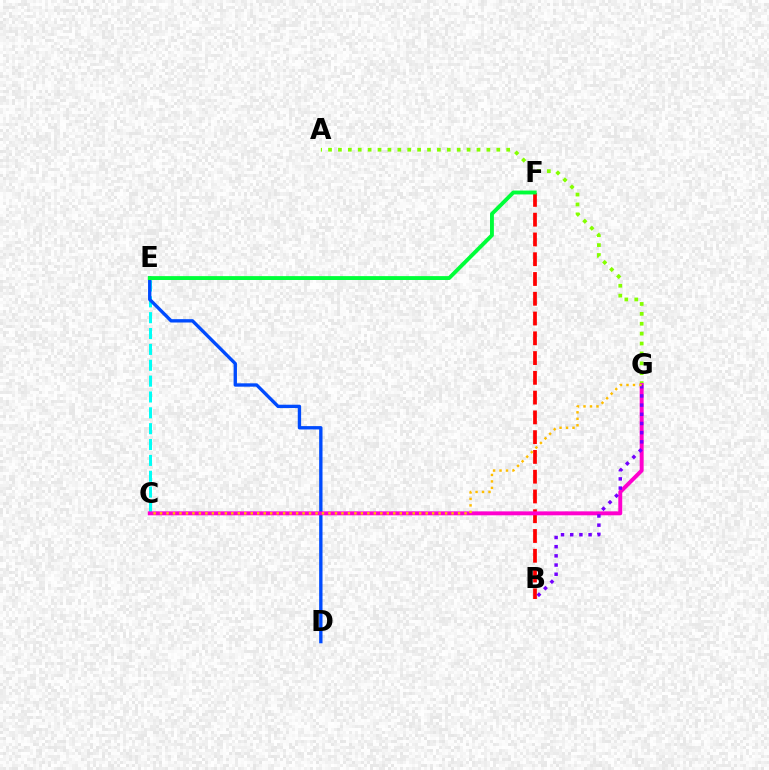{('A', 'G'): [{'color': '#84ff00', 'line_style': 'dotted', 'thickness': 2.69}], ('C', 'E'): [{'color': '#00fff6', 'line_style': 'dashed', 'thickness': 2.15}], ('B', 'F'): [{'color': '#ff0000', 'line_style': 'dashed', 'thickness': 2.69}], ('D', 'E'): [{'color': '#004bff', 'line_style': 'solid', 'thickness': 2.41}], ('C', 'G'): [{'color': '#ff00cf', 'line_style': 'solid', 'thickness': 2.84}, {'color': '#ffbd00', 'line_style': 'dotted', 'thickness': 1.76}], ('B', 'G'): [{'color': '#7200ff', 'line_style': 'dotted', 'thickness': 2.5}], ('E', 'F'): [{'color': '#00ff39', 'line_style': 'solid', 'thickness': 2.79}]}